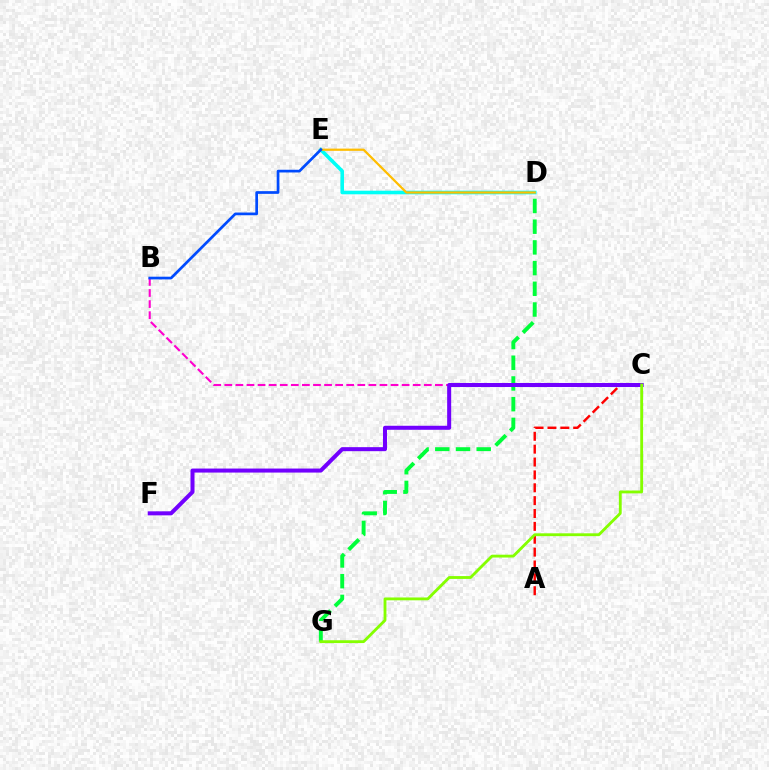{('A', 'C'): [{'color': '#ff0000', 'line_style': 'dashed', 'thickness': 1.75}], ('D', 'G'): [{'color': '#00ff39', 'line_style': 'dashed', 'thickness': 2.81}], ('D', 'E'): [{'color': '#00fff6', 'line_style': 'solid', 'thickness': 2.58}, {'color': '#ffbd00', 'line_style': 'solid', 'thickness': 1.61}], ('B', 'C'): [{'color': '#ff00cf', 'line_style': 'dashed', 'thickness': 1.51}], ('C', 'F'): [{'color': '#7200ff', 'line_style': 'solid', 'thickness': 2.89}], ('C', 'G'): [{'color': '#84ff00', 'line_style': 'solid', 'thickness': 2.04}], ('B', 'E'): [{'color': '#004bff', 'line_style': 'solid', 'thickness': 1.95}]}